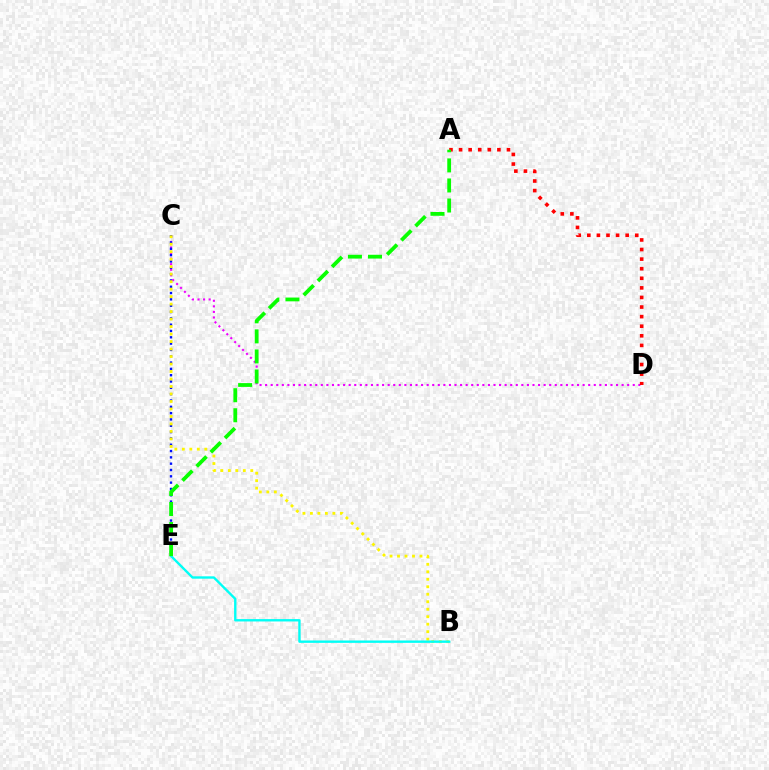{('C', 'D'): [{'color': '#ee00ff', 'line_style': 'dotted', 'thickness': 1.51}], ('A', 'D'): [{'color': '#ff0000', 'line_style': 'dotted', 'thickness': 2.6}], ('C', 'E'): [{'color': '#0010ff', 'line_style': 'dotted', 'thickness': 1.72}], ('B', 'C'): [{'color': '#fcf500', 'line_style': 'dotted', 'thickness': 2.03}], ('B', 'E'): [{'color': '#00fff6', 'line_style': 'solid', 'thickness': 1.71}], ('A', 'E'): [{'color': '#08ff00', 'line_style': 'dashed', 'thickness': 2.72}]}